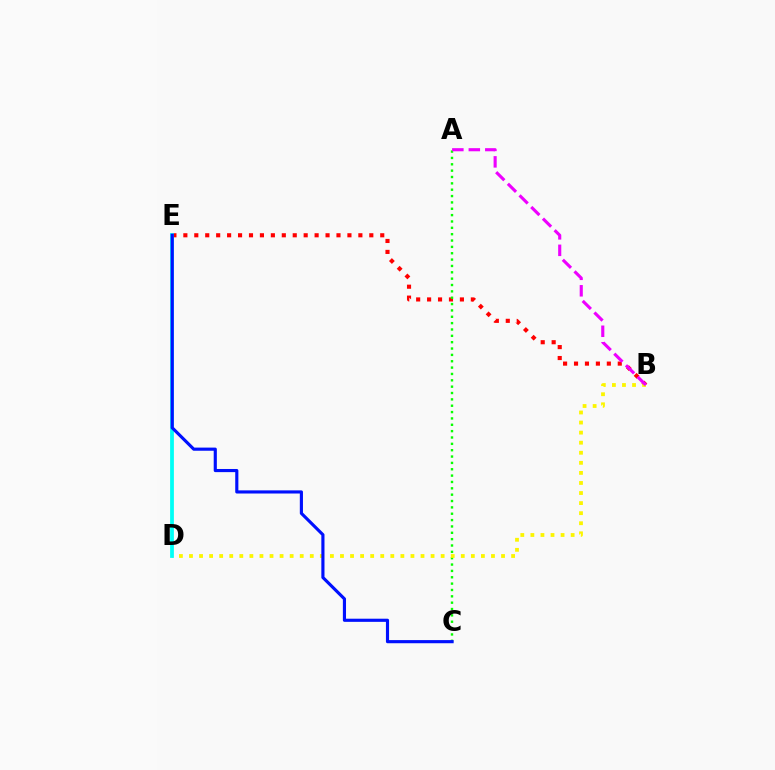{('B', 'E'): [{'color': '#ff0000', 'line_style': 'dotted', 'thickness': 2.97}], ('A', 'C'): [{'color': '#08ff00', 'line_style': 'dotted', 'thickness': 1.73}], ('B', 'D'): [{'color': '#fcf500', 'line_style': 'dotted', 'thickness': 2.74}], ('A', 'B'): [{'color': '#ee00ff', 'line_style': 'dashed', 'thickness': 2.24}], ('D', 'E'): [{'color': '#00fff6', 'line_style': 'solid', 'thickness': 2.72}], ('C', 'E'): [{'color': '#0010ff', 'line_style': 'solid', 'thickness': 2.26}]}